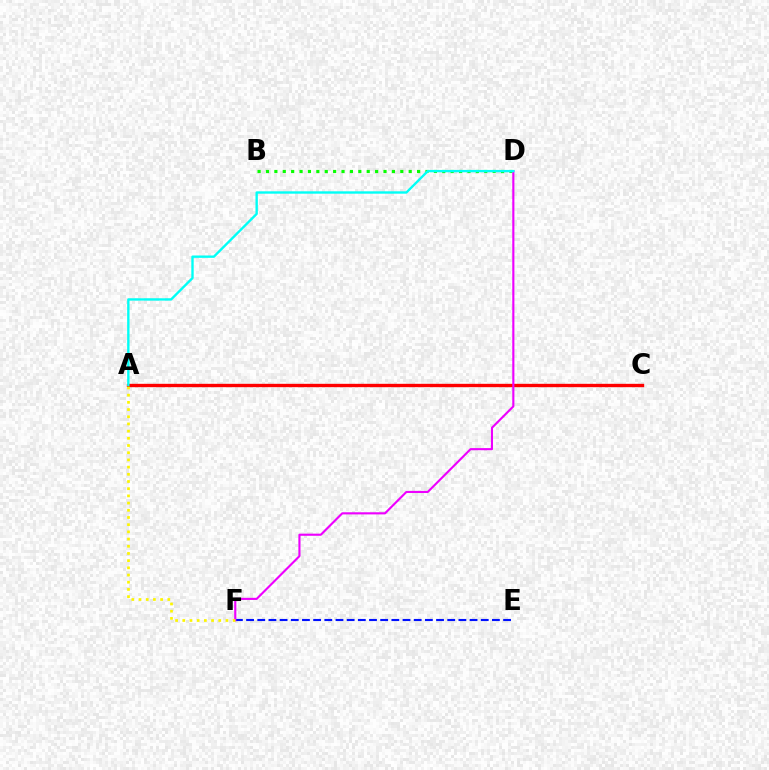{('B', 'D'): [{'color': '#08ff00', 'line_style': 'dotted', 'thickness': 2.28}], ('E', 'F'): [{'color': '#0010ff', 'line_style': 'dashed', 'thickness': 1.52}], ('A', 'C'): [{'color': '#ff0000', 'line_style': 'solid', 'thickness': 2.42}], ('D', 'F'): [{'color': '#ee00ff', 'line_style': 'solid', 'thickness': 1.53}], ('A', 'F'): [{'color': '#fcf500', 'line_style': 'dotted', 'thickness': 1.95}], ('A', 'D'): [{'color': '#00fff6', 'line_style': 'solid', 'thickness': 1.71}]}